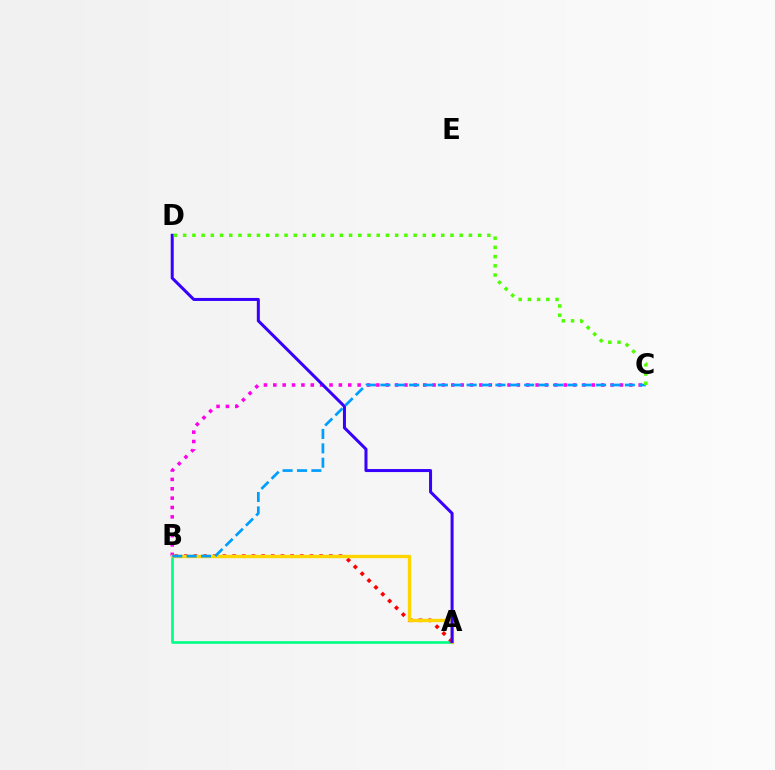{('A', 'B'): [{'color': '#00ff86', 'line_style': 'solid', 'thickness': 1.92}, {'color': '#ff0000', 'line_style': 'dotted', 'thickness': 2.63}, {'color': '#ffd500', 'line_style': 'solid', 'thickness': 2.42}], ('B', 'C'): [{'color': '#ff00ed', 'line_style': 'dotted', 'thickness': 2.55}, {'color': '#009eff', 'line_style': 'dashed', 'thickness': 1.95}], ('A', 'D'): [{'color': '#3700ff', 'line_style': 'solid', 'thickness': 2.17}], ('C', 'D'): [{'color': '#4fff00', 'line_style': 'dotted', 'thickness': 2.5}]}